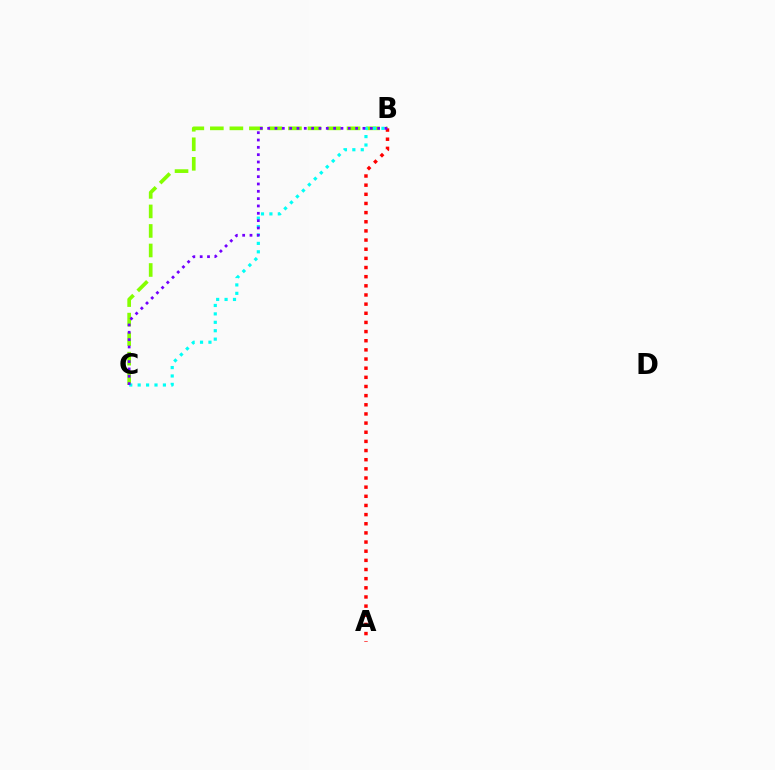{('B', 'C'): [{'color': '#84ff00', 'line_style': 'dashed', 'thickness': 2.65}, {'color': '#00fff6', 'line_style': 'dotted', 'thickness': 2.29}, {'color': '#7200ff', 'line_style': 'dotted', 'thickness': 1.99}], ('A', 'B'): [{'color': '#ff0000', 'line_style': 'dotted', 'thickness': 2.49}]}